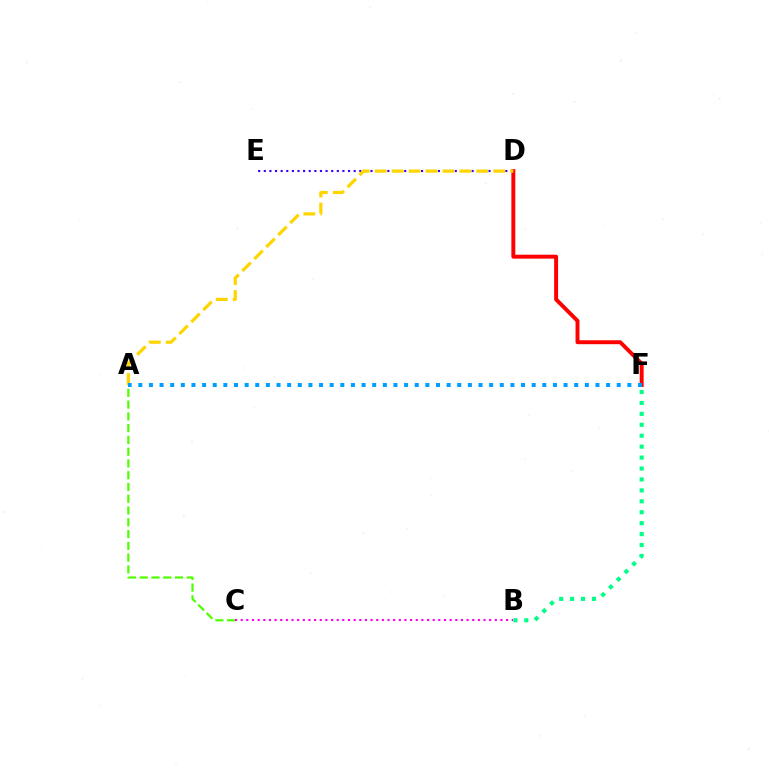{('D', 'E'): [{'color': '#3700ff', 'line_style': 'dotted', 'thickness': 1.53}], ('D', 'F'): [{'color': '#ff0000', 'line_style': 'solid', 'thickness': 2.83}], ('A', 'D'): [{'color': '#ffd500', 'line_style': 'dashed', 'thickness': 2.3}], ('A', 'C'): [{'color': '#4fff00', 'line_style': 'dashed', 'thickness': 1.6}], ('A', 'F'): [{'color': '#009eff', 'line_style': 'dotted', 'thickness': 2.89}], ('B', 'C'): [{'color': '#ff00ed', 'line_style': 'dotted', 'thickness': 1.53}], ('B', 'F'): [{'color': '#00ff86', 'line_style': 'dotted', 'thickness': 2.97}]}